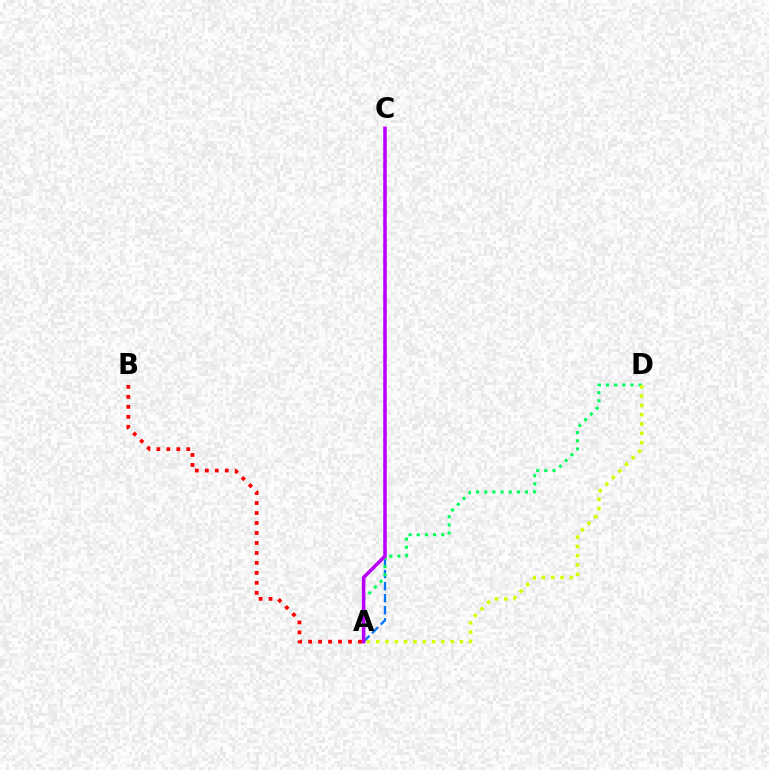{('A', 'B'): [{'color': '#ff0000', 'line_style': 'dotted', 'thickness': 2.71}], ('A', 'C'): [{'color': '#0074ff', 'line_style': 'dashed', 'thickness': 1.64}, {'color': '#b900ff', 'line_style': 'solid', 'thickness': 2.54}], ('A', 'D'): [{'color': '#00ff5c', 'line_style': 'dotted', 'thickness': 2.21}, {'color': '#d1ff00', 'line_style': 'dotted', 'thickness': 2.53}]}